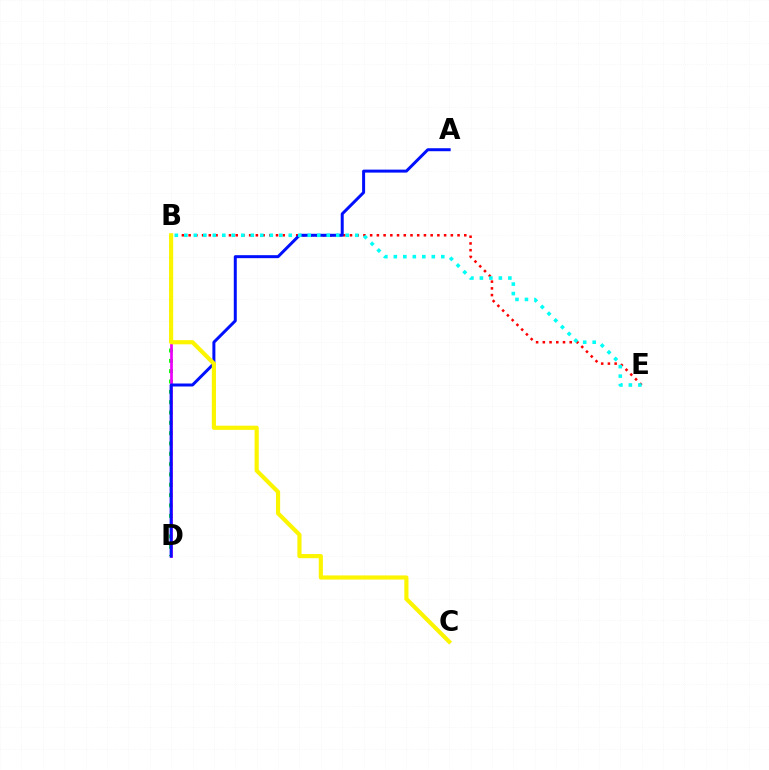{('B', 'D'): [{'color': '#08ff00', 'line_style': 'dotted', 'thickness': 2.81}, {'color': '#ee00ff', 'line_style': 'solid', 'thickness': 1.96}], ('B', 'E'): [{'color': '#ff0000', 'line_style': 'dotted', 'thickness': 1.83}, {'color': '#00fff6', 'line_style': 'dotted', 'thickness': 2.58}], ('A', 'D'): [{'color': '#0010ff', 'line_style': 'solid', 'thickness': 2.15}], ('B', 'C'): [{'color': '#fcf500', 'line_style': 'solid', 'thickness': 3.0}]}